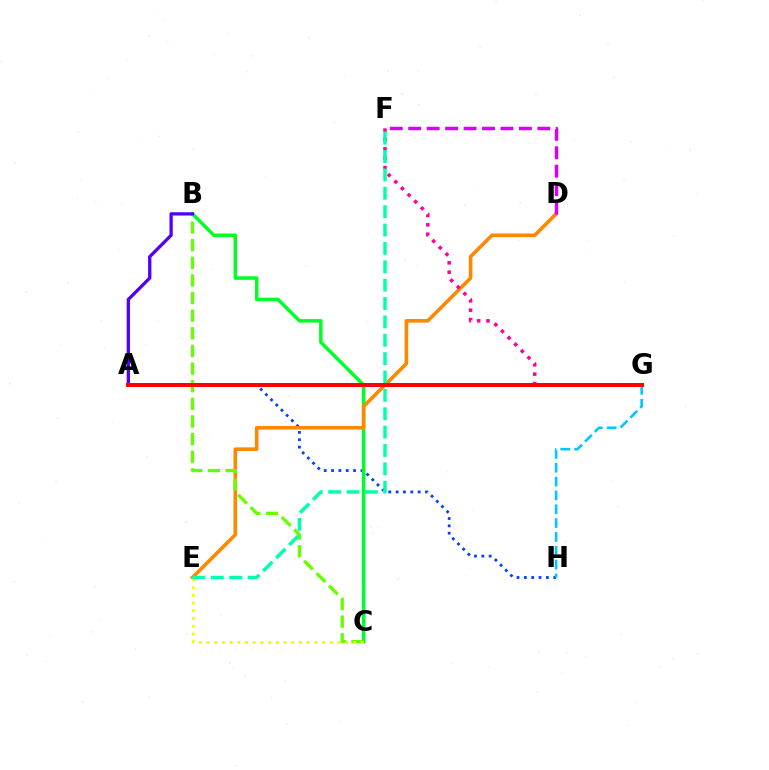{('A', 'H'): [{'color': '#003fff', 'line_style': 'dotted', 'thickness': 1.99}], ('B', 'C'): [{'color': '#00ff27', 'line_style': 'solid', 'thickness': 2.51}, {'color': '#66ff00', 'line_style': 'dashed', 'thickness': 2.4}], ('D', 'E'): [{'color': '#ff8800', 'line_style': 'solid', 'thickness': 2.59}], ('F', 'G'): [{'color': '#ff00a0', 'line_style': 'dotted', 'thickness': 2.55}], ('A', 'B'): [{'color': '#4f00ff', 'line_style': 'solid', 'thickness': 2.36}], ('C', 'E'): [{'color': '#eeff00', 'line_style': 'dotted', 'thickness': 2.09}], ('G', 'H'): [{'color': '#00c7ff', 'line_style': 'dashed', 'thickness': 1.88}], ('E', 'F'): [{'color': '#00ffaf', 'line_style': 'dashed', 'thickness': 2.5}], ('A', 'G'): [{'color': '#ff0000', 'line_style': 'solid', 'thickness': 2.88}], ('D', 'F'): [{'color': '#d600ff', 'line_style': 'dashed', 'thickness': 2.51}]}